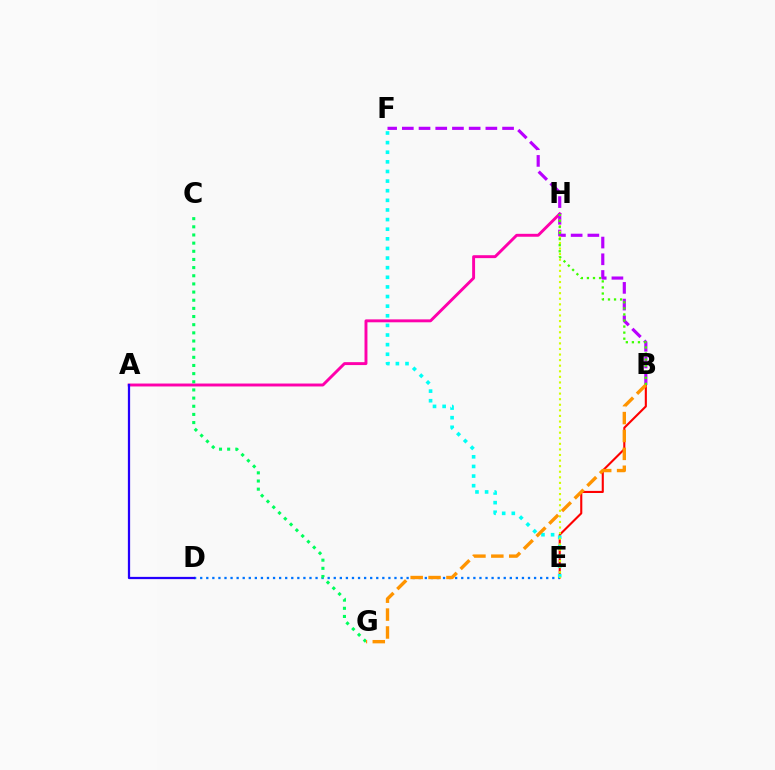{('B', 'E'): [{'color': '#ff0000', 'line_style': 'solid', 'thickness': 1.51}], ('A', 'H'): [{'color': '#ff00ac', 'line_style': 'solid', 'thickness': 2.1}], ('D', 'E'): [{'color': '#0074ff', 'line_style': 'dotted', 'thickness': 1.65}], ('E', 'F'): [{'color': '#00fff6', 'line_style': 'dotted', 'thickness': 2.61}], ('B', 'F'): [{'color': '#b900ff', 'line_style': 'dashed', 'thickness': 2.27}], ('C', 'G'): [{'color': '#00ff5c', 'line_style': 'dotted', 'thickness': 2.22}], ('E', 'H'): [{'color': '#d1ff00', 'line_style': 'dotted', 'thickness': 1.52}], ('A', 'D'): [{'color': '#2500ff', 'line_style': 'solid', 'thickness': 1.62}], ('B', 'H'): [{'color': '#3dff00', 'line_style': 'dotted', 'thickness': 1.65}], ('B', 'G'): [{'color': '#ff9400', 'line_style': 'dashed', 'thickness': 2.43}]}